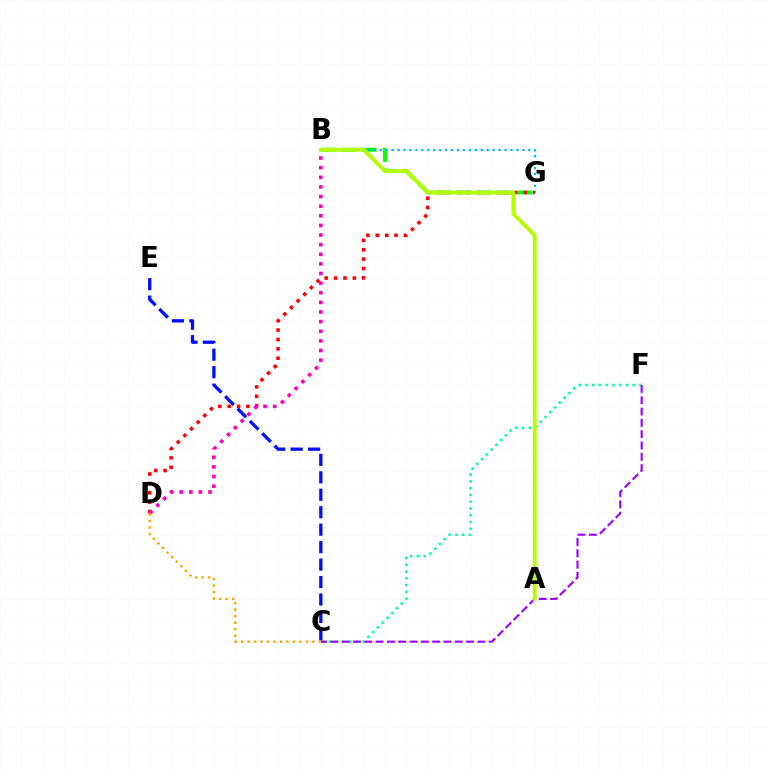{('B', 'G'): [{'color': '#08ff00', 'line_style': 'dashed', 'thickness': 2.81}, {'color': '#00b5ff', 'line_style': 'dotted', 'thickness': 1.62}], ('C', 'F'): [{'color': '#00ff9d', 'line_style': 'dotted', 'thickness': 1.84}, {'color': '#9b00ff', 'line_style': 'dashed', 'thickness': 1.54}], ('D', 'G'): [{'color': '#ff0000', 'line_style': 'dotted', 'thickness': 2.55}], ('C', 'E'): [{'color': '#0010ff', 'line_style': 'dashed', 'thickness': 2.37}], ('B', 'D'): [{'color': '#ff00bd', 'line_style': 'dotted', 'thickness': 2.61}], ('A', 'B'): [{'color': '#b3ff00', 'line_style': 'solid', 'thickness': 2.74}], ('C', 'D'): [{'color': '#ffa500', 'line_style': 'dotted', 'thickness': 1.76}]}